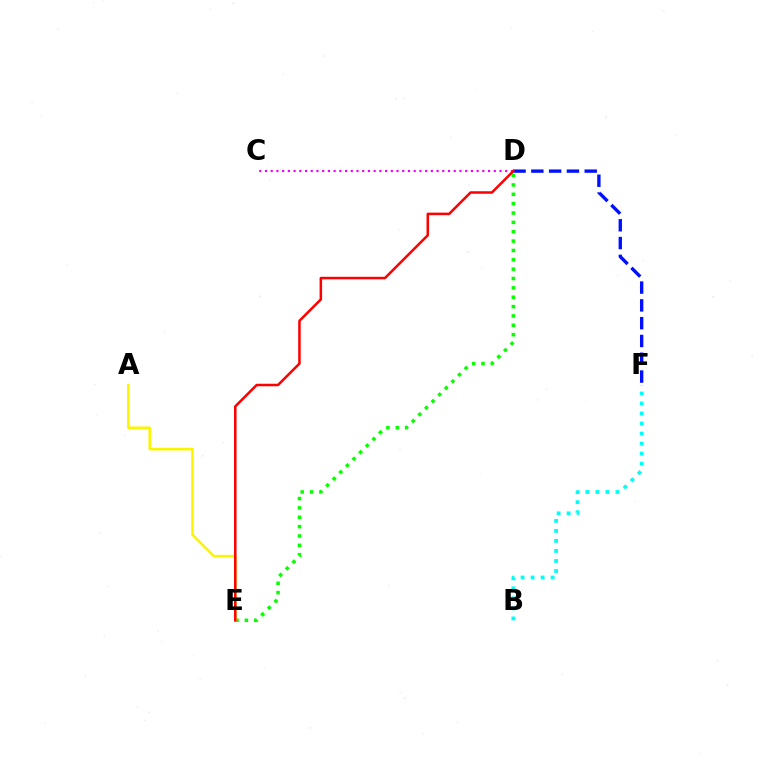{('C', 'D'): [{'color': '#ee00ff', 'line_style': 'dotted', 'thickness': 1.55}], ('D', 'F'): [{'color': '#0010ff', 'line_style': 'dashed', 'thickness': 2.42}], ('B', 'F'): [{'color': '#00fff6', 'line_style': 'dotted', 'thickness': 2.72}], ('D', 'E'): [{'color': '#08ff00', 'line_style': 'dotted', 'thickness': 2.54}, {'color': '#ff0000', 'line_style': 'solid', 'thickness': 1.82}], ('A', 'E'): [{'color': '#fcf500', 'line_style': 'solid', 'thickness': 1.84}]}